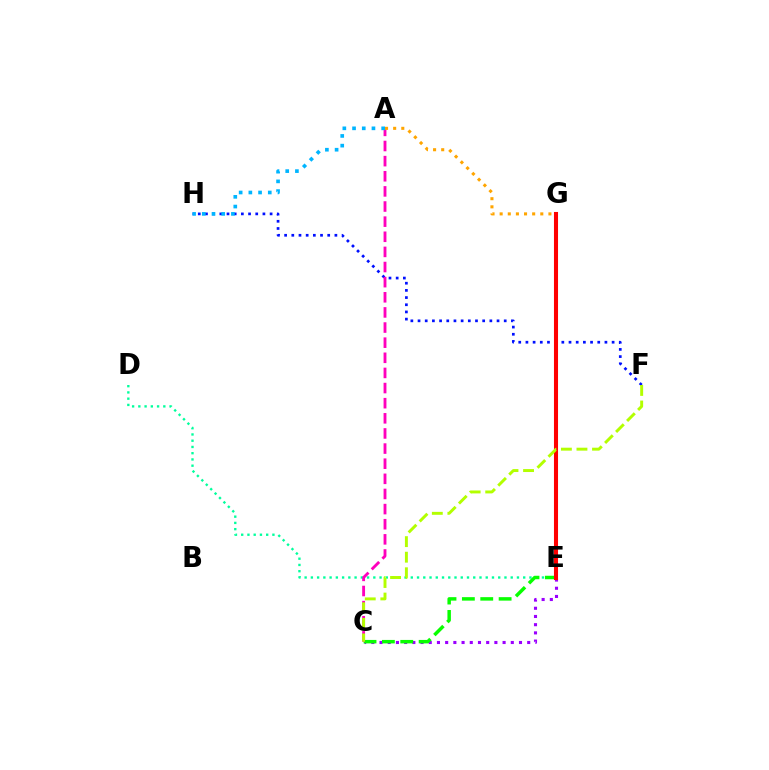{('D', 'E'): [{'color': '#00ff9d', 'line_style': 'dotted', 'thickness': 1.7}], ('C', 'E'): [{'color': '#9b00ff', 'line_style': 'dotted', 'thickness': 2.23}], ('C', 'G'): [{'color': '#08ff00', 'line_style': 'dashed', 'thickness': 2.5}], ('F', 'H'): [{'color': '#0010ff', 'line_style': 'dotted', 'thickness': 1.95}], ('E', 'G'): [{'color': '#ff0000', 'line_style': 'solid', 'thickness': 2.93}], ('A', 'C'): [{'color': '#ff00bd', 'line_style': 'dashed', 'thickness': 2.06}], ('A', 'G'): [{'color': '#ffa500', 'line_style': 'dotted', 'thickness': 2.21}], ('A', 'H'): [{'color': '#00b5ff', 'line_style': 'dotted', 'thickness': 2.64}], ('C', 'F'): [{'color': '#b3ff00', 'line_style': 'dashed', 'thickness': 2.11}]}